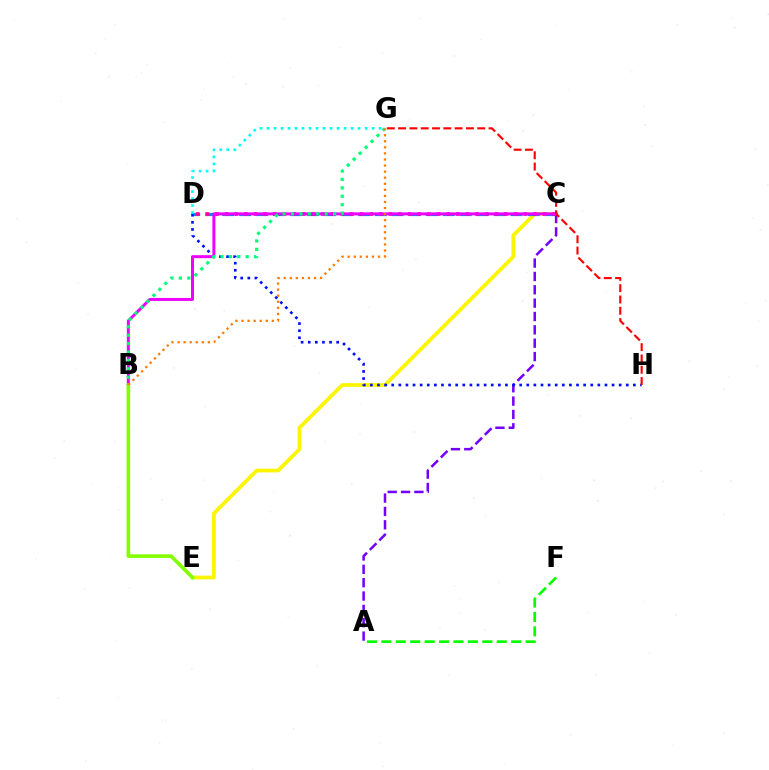{('C', 'E'): [{'color': '#fcf500', 'line_style': 'solid', 'thickness': 2.69}], ('A', 'C'): [{'color': '#7200ff', 'line_style': 'dashed', 'thickness': 1.81}], ('C', 'D'): [{'color': '#008cff', 'line_style': 'dashed', 'thickness': 2.31}, {'color': '#ff0094', 'line_style': 'dotted', 'thickness': 2.62}], ('A', 'F'): [{'color': '#08ff00', 'line_style': 'dashed', 'thickness': 1.96}], ('D', 'G'): [{'color': '#00fff6', 'line_style': 'dotted', 'thickness': 1.9}], ('D', 'H'): [{'color': '#0010ff', 'line_style': 'dotted', 'thickness': 1.93}], ('B', 'C'): [{'color': '#ee00ff', 'line_style': 'solid', 'thickness': 2.15}], ('B', 'E'): [{'color': '#84ff00', 'line_style': 'solid', 'thickness': 2.62}], ('B', 'G'): [{'color': '#00ff74', 'line_style': 'dotted', 'thickness': 2.28}, {'color': '#ff7c00', 'line_style': 'dotted', 'thickness': 1.65}], ('G', 'H'): [{'color': '#ff0000', 'line_style': 'dashed', 'thickness': 1.54}]}